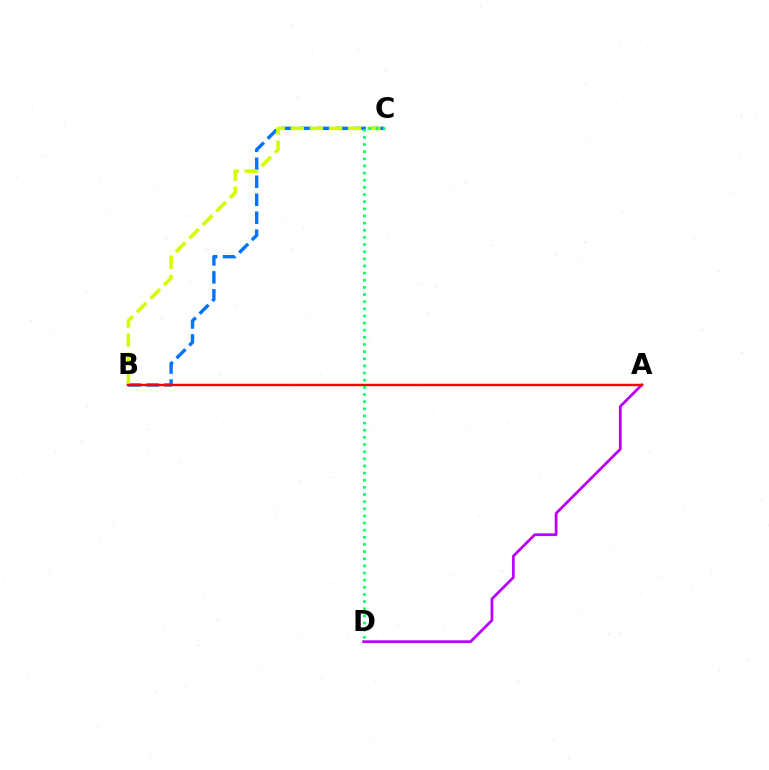{('B', 'C'): [{'color': '#0074ff', 'line_style': 'dashed', 'thickness': 2.44}, {'color': '#d1ff00', 'line_style': 'dashed', 'thickness': 2.6}], ('A', 'D'): [{'color': '#b900ff', 'line_style': 'solid', 'thickness': 1.98}], ('A', 'B'): [{'color': '#ff0000', 'line_style': 'solid', 'thickness': 1.78}], ('C', 'D'): [{'color': '#00ff5c', 'line_style': 'dotted', 'thickness': 1.94}]}